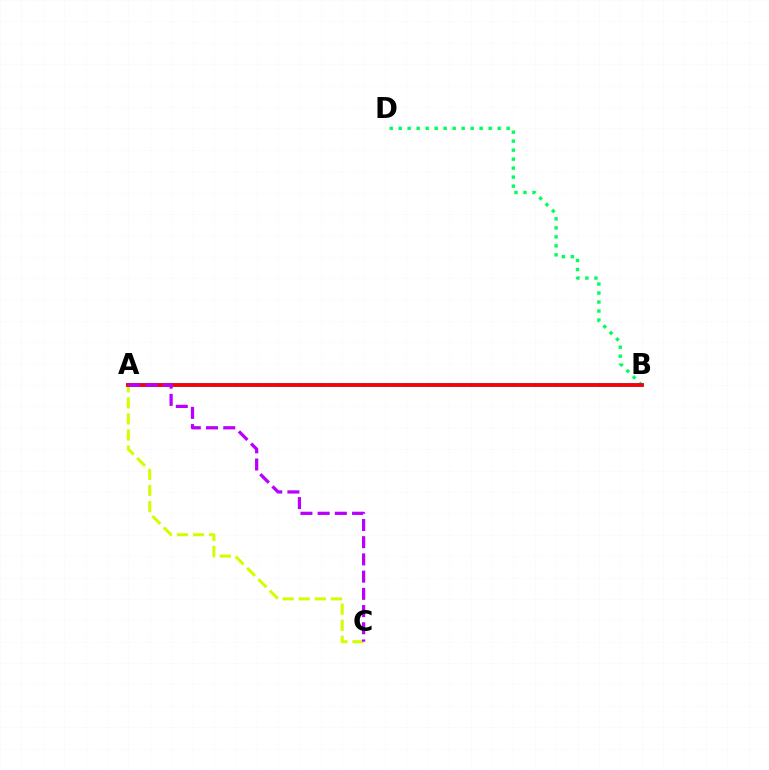{('B', 'D'): [{'color': '#00ff5c', 'line_style': 'dotted', 'thickness': 2.44}], ('A', 'C'): [{'color': '#d1ff00', 'line_style': 'dashed', 'thickness': 2.19}, {'color': '#b900ff', 'line_style': 'dashed', 'thickness': 2.34}], ('A', 'B'): [{'color': '#0074ff', 'line_style': 'solid', 'thickness': 2.67}, {'color': '#ff0000', 'line_style': 'solid', 'thickness': 2.61}]}